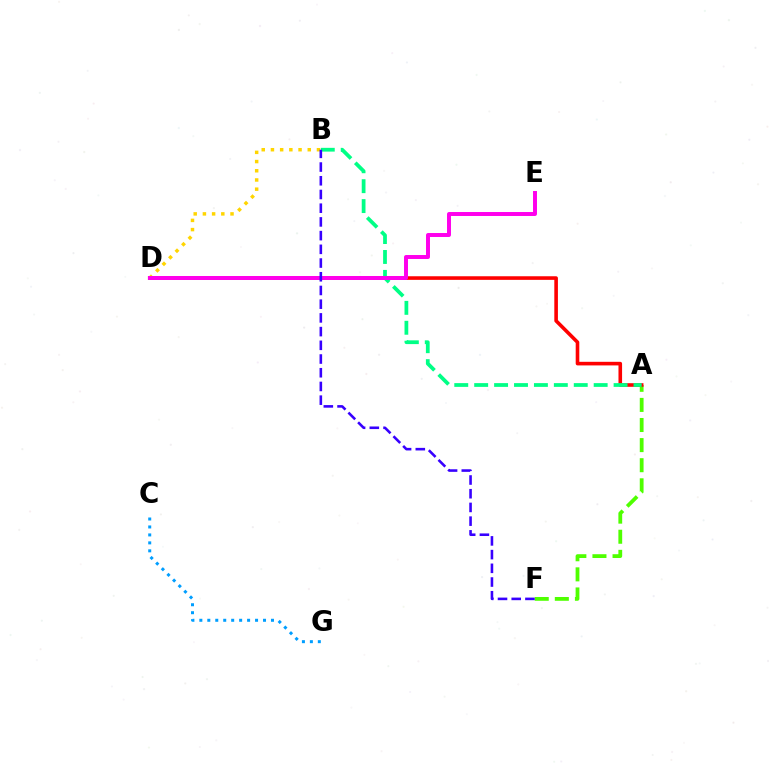{('A', 'F'): [{'color': '#4fff00', 'line_style': 'dashed', 'thickness': 2.73}], ('A', 'D'): [{'color': '#ff0000', 'line_style': 'solid', 'thickness': 2.59}], ('A', 'B'): [{'color': '#00ff86', 'line_style': 'dashed', 'thickness': 2.71}], ('B', 'D'): [{'color': '#ffd500', 'line_style': 'dotted', 'thickness': 2.5}], ('D', 'E'): [{'color': '#ff00ed', 'line_style': 'solid', 'thickness': 2.85}], ('C', 'G'): [{'color': '#009eff', 'line_style': 'dotted', 'thickness': 2.16}], ('B', 'F'): [{'color': '#3700ff', 'line_style': 'dashed', 'thickness': 1.86}]}